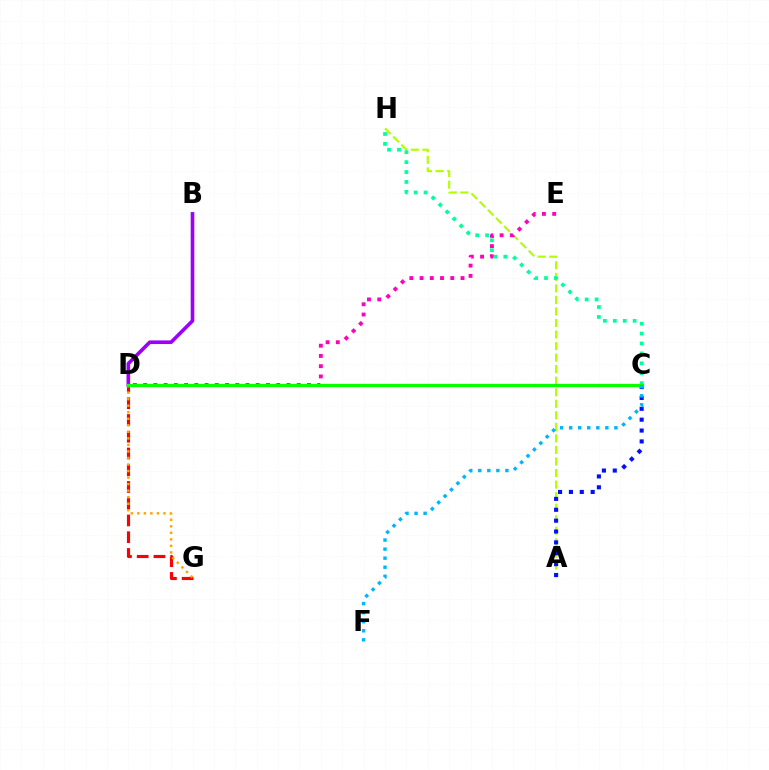{('A', 'H'): [{'color': '#b3ff00', 'line_style': 'dashed', 'thickness': 1.57}], ('D', 'E'): [{'color': '#ff00bd', 'line_style': 'dotted', 'thickness': 2.78}], ('B', 'D'): [{'color': '#9b00ff', 'line_style': 'solid', 'thickness': 2.62}], ('D', 'G'): [{'color': '#ff0000', 'line_style': 'dashed', 'thickness': 2.27}, {'color': '#ffa500', 'line_style': 'dotted', 'thickness': 1.78}], ('A', 'C'): [{'color': '#0010ff', 'line_style': 'dotted', 'thickness': 2.95}], ('C', 'H'): [{'color': '#00ff9d', 'line_style': 'dotted', 'thickness': 2.69}], ('C', 'D'): [{'color': '#08ff00', 'line_style': 'solid', 'thickness': 2.36}], ('C', 'F'): [{'color': '#00b5ff', 'line_style': 'dotted', 'thickness': 2.46}]}